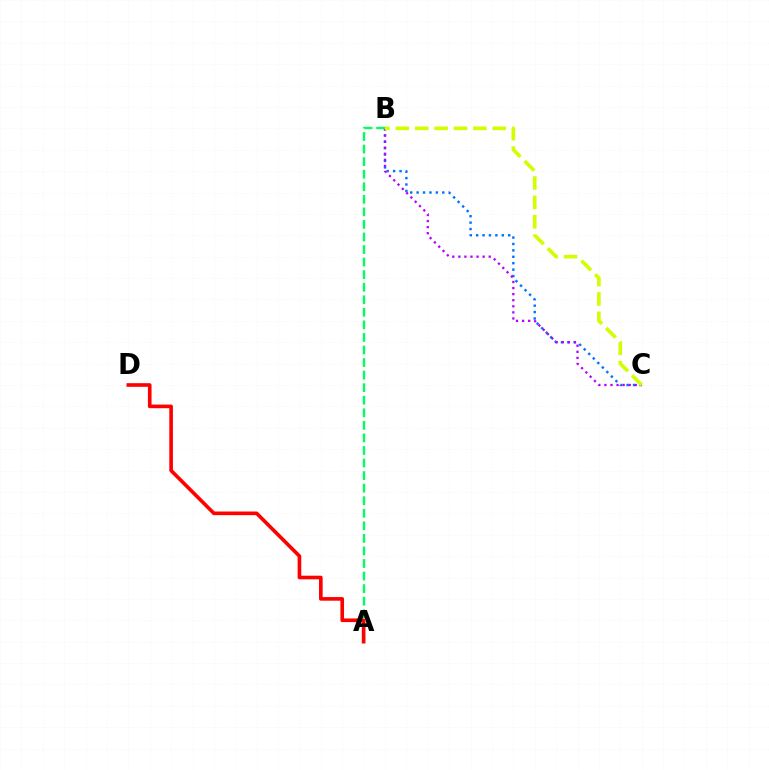{('B', 'C'): [{'color': '#0074ff', 'line_style': 'dotted', 'thickness': 1.74}, {'color': '#b900ff', 'line_style': 'dotted', 'thickness': 1.65}, {'color': '#d1ff00', 'line_style': 'dashed', 'thickness': 2.63}], ('A', 'B'): [{'color': '#00ff5c', 'line_style': 'dashed', 'thickness': 1.71}], ('A', 'D'): [{'color': '#ff0000', 'line_style': 'solid', 'thickness': 2.61}]}